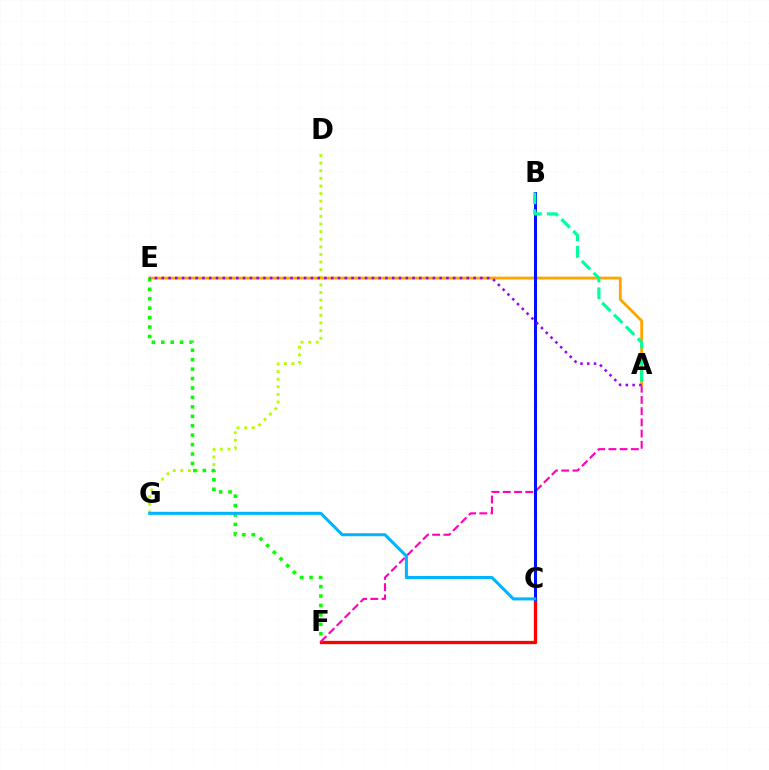{('C', 'F'): [{'color': '#ff0000', 'line_style': 'solid', 'thickness': 2.38}], ('D', 'G'): [{'color': '#b3ff00', 'line_style': 'dotted', 'thickness': 2.07}], ('A', 'F'): [{'color': '#ff00bd', 'line_style': 'dashed', 'thickness': 1.52}], ('A', 'E'): [{'color': '#ffa500', 'line_style': 'solid', 'thickness': 2.05}, {'color': '#9b00ff', 'line_style': 'dotted', 'thickness': 1.84}], ('B', 'C'): [{'color': '#0010ff', 'line_style': 'solid', 'thickness': 2.16}], ('E', 'F'): [{'color': '#08ff00', 'line_style': 'dotted', 'thickness': 2.56}], ('C', 'G'): [{'color': '#00b5ff', 'line_style': 'solid', 'thickness': 2.19}], ('A', 'B'): [{'color': '#00ff9d', 'line_style': 'dashed', 'thickness': 2.28}]}